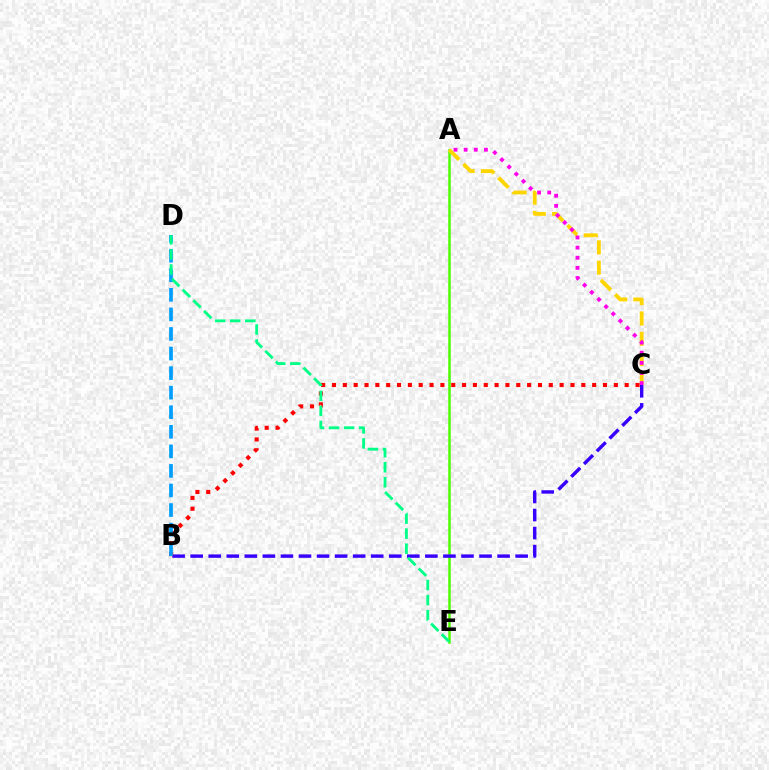{('A', 'E'): [{'color': '#4fff00', 'line_style': 'solid', 'thickness': 1.8}], ('A', 'C'): [{'color': '#ffd500', 'line_style': 'dashed', 'thickness': 2.75}, {'color': '#ff00ed', 'line_style': 'dotted', 'thickness': 2.75}], ('B', 'C'): [{'color': '#3700ff', 'line_style': 'dashed', 'thickness': 2.45}, {'color': '#ff0000', 'line_style': 'dotted', 'thickness': 2.95}], ('B', 'D'): [{'color': '#009eff', 'line_style': 'dashed', 'thickness': 2.66}], ('D', 'E'): [{'color': '#00ff86', 'line_style': 'dashed', 'thickness': 2.05}]}